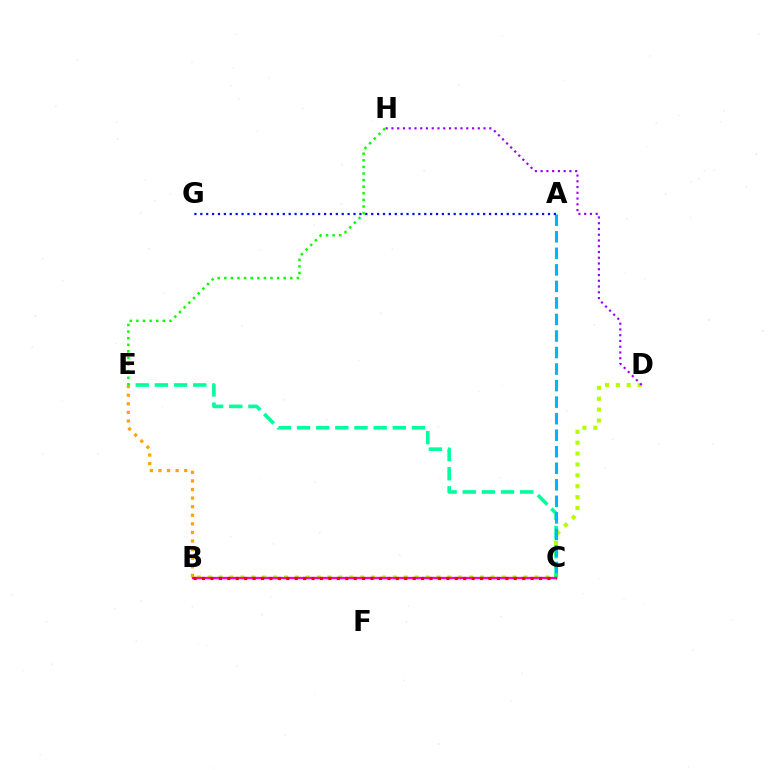{('B', 'D'): [{'color': '#b3ff00', 'line_style': 'dotted', 'thickness': 2.96}], ('C', 'E'): [{'color': '#00ff9d', 'line_style': 'dashed', 'thickness': 2.6}], ('A', 'C'): [{'color': '#00b5ff', 'line_style': 'dashed', 'thickness': 2.25}], ('B', 'C'): [{'color': '#ff00bd', 'line_style': 'solid', 'thickness': 1.68}, {'color': '#ff0000', 'line_style': 'dotted', 'thickness': 2.29}], ('A', 'G'): [{'color': '#0010ff', 'line_style': 'dotted', 'thickness': 1.6}], ('B', 'E'): [{'color': '#ffa500', 'line_style': 'dotted', 'thickness': 2.33}], ('D', 'H'): [{'color': '#9b00ff', 'line_style': 'dotted', 'thickness': 1.56}], ('E', 'H'): [{'color': '#08ff00', 'line_style': 'dotted', 'thickness': 1.79}]}